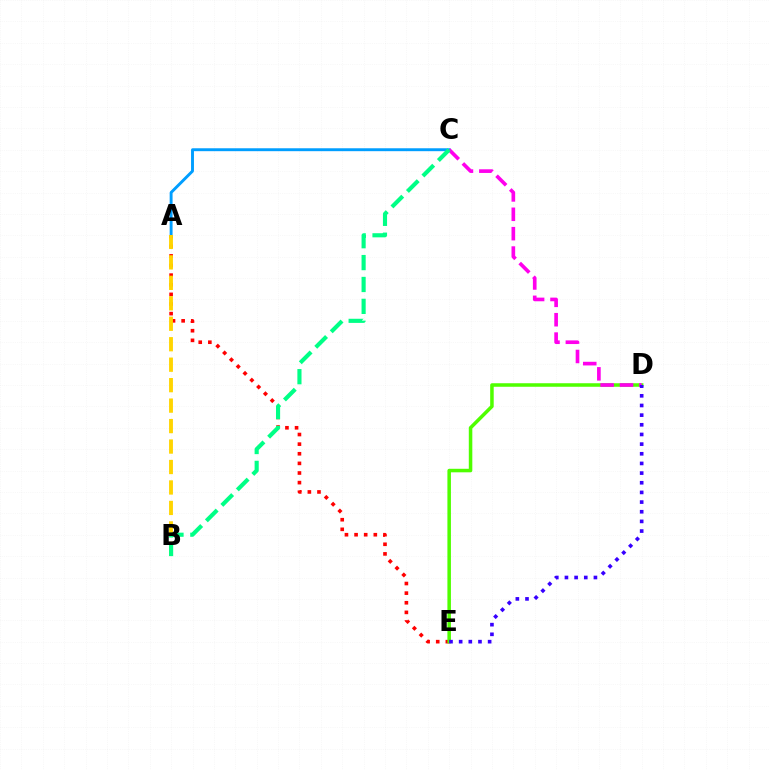{('A', 'E'): [{'color': '#ff0000', 'line_style': 'dotted', 'thickness': 2.61}], ('D', 'E'): [{'color': '#4fff00', 'line_style': 'solid', 'thickness': 2.54}, {'color': '#3700ff', 'line_style': 'dotted', 'thickness': 2.62}], ('A', 'C'): [{'color': '#009eff', 'line_style': 'solid', 'thickness': 2.1}], ('C', 'D'): [{'color': '#ff00ed', 'line_style': 'dashed', 'thickness': 2.63}], ('A', 'B'): [{'color': '#ffd500', 'line_style': 'dashed', 'thickness': 2.78}], ('B', 'C'): [{'color': '#00ff86', 'line_style': 'dashed', 'thickness': 2.97}]}